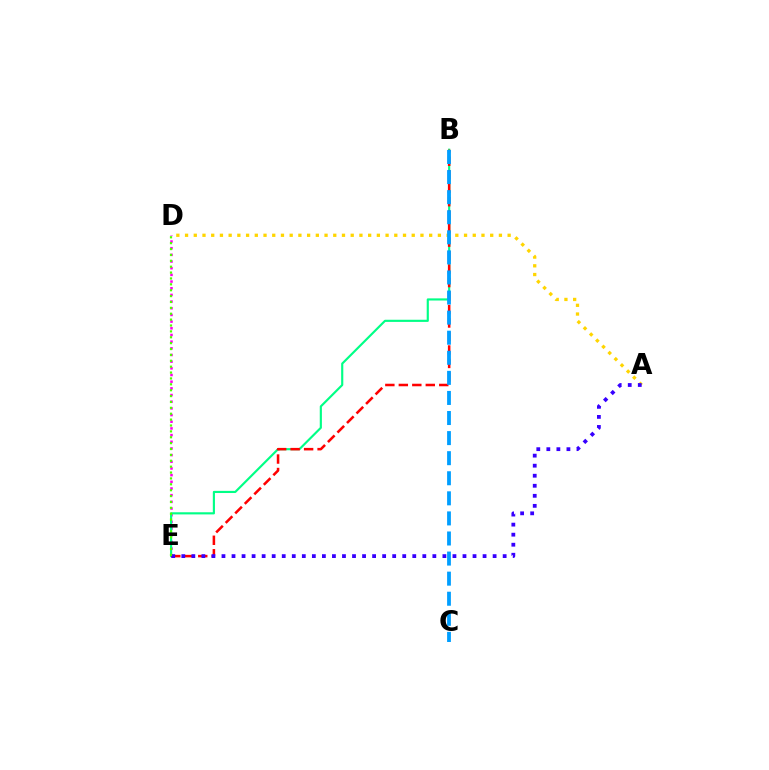{('D', 'E'): [{'color': '#ff00ed', 'line_style': 'dotted', 'thickness': 1.81}, {'color': '#4fff00', 'line_style': 'dotted', 'thickness': 1.6}], ('B', 'E'): [{'color': '#00ff86', 'line_style': 'solid', 'thickness': 1.55}, {'color': '#ff0000', 'line_style': 'dashed', 'thickness': 1.83}], ('A', 'D'): [{'color': '#ffd500', 'line_style': 'dotted', 'thickness': 2.37}], ('A', 'E'): [{'color': '#3700ff', 'line_style': 'dotted', 'thickness': 2.73}], ('B', 'C'): [{'color': '#009eff', 'line_style': 'dashed', 'thickness': 2.73}]}